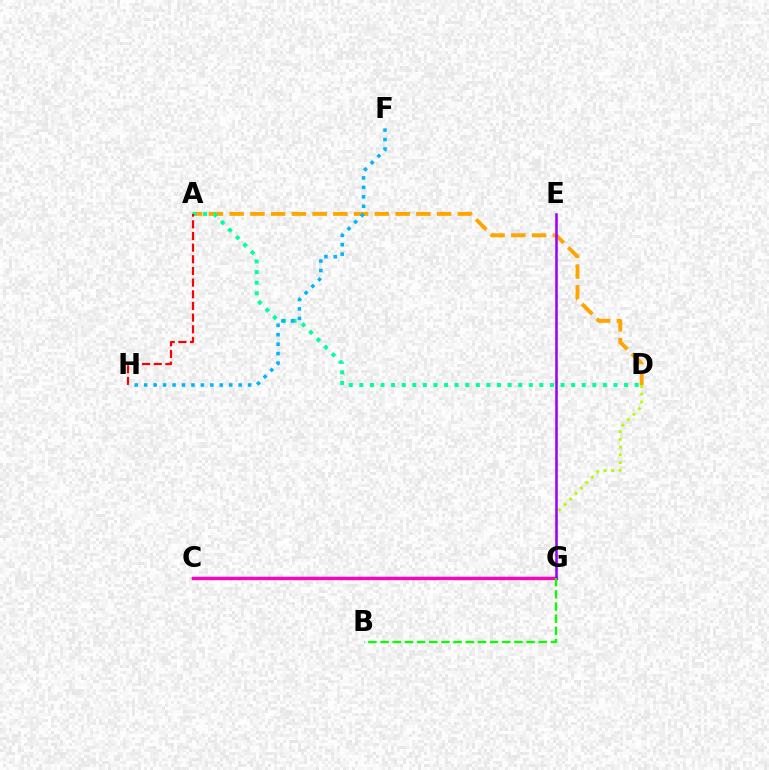{('C', 'G'): [{'color': '#0010ff', 'line_style': 'solid', 'thickness': 1.57}, {'color': '#ff00bd', 'line_style': 'solid', 'thickness': 2.4}], ('D', 'G'): [{'color': '#b3ff00', 'line_style': 'dotted', 'thickness': 2.1}], ('A', 'D'): [{'color': '#ffa500', 'line_style': 'dashed', 'thickness': 2.82}, {'color': '#00ff9d', 'line_style': 'dotted', 'thickness': 2.88}], ('A', 'H'): [{'color': '#ff0000', 'line_style': 'dashed', 'thickness': 1.58}], ('E', 'G'): [{'color': '#9b00ff', 'line_style': 'solid', 'thickness': 1.84}], ('F', 'H'): [{'color': '#00b5ff', 'line_style': 'dotted', 'thickness': 2.57}], ('B', 'G'): [{'color': '#08ff00', 'line_style': 'dashed', 'thickness': 1.65}]}